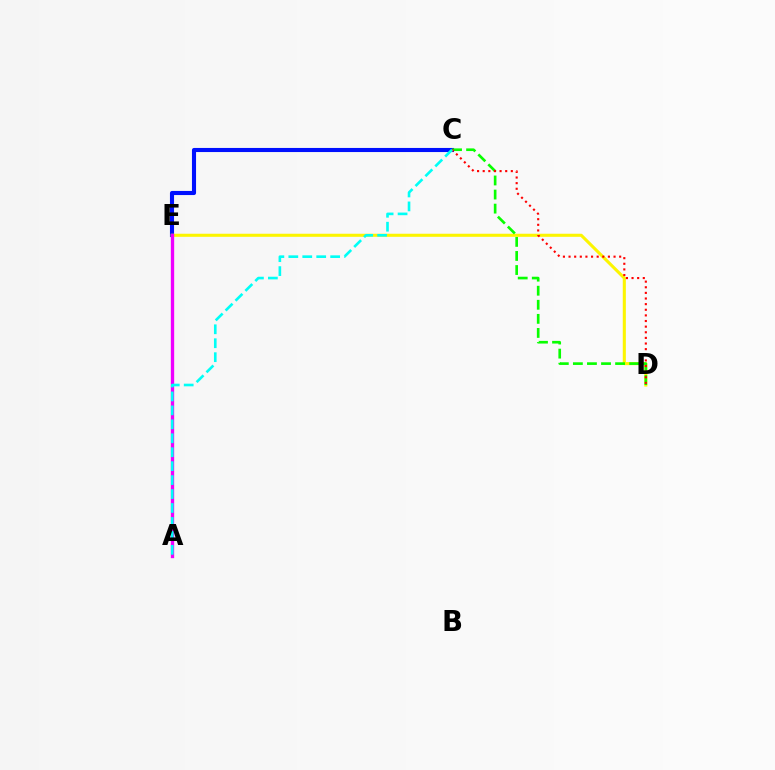{('C', 'E'): [{'color': '#0010ff', 'line_style': 'solid', 'thickness': 2.95}], ('D', 'E'): [{'color': '#fcf500', 'line_style': 'solid', 'thickness': 2.21}], ('A', 'E'): [{'color': '#ee00ff', 'line_style': 'solid', 'thickness': 2.4}], ('C', 'D'): [{'color': '#08ff00', 'line_style': 'dashed', 'thickness': 1.91}, {'color': '#ff0000', 'line_style': 'dotted', 'thickness': 1.53}], ('A', 'C'): [{'color': '#00fff6', 'line_style': 'dashed', 'thickness': 1.89}]}